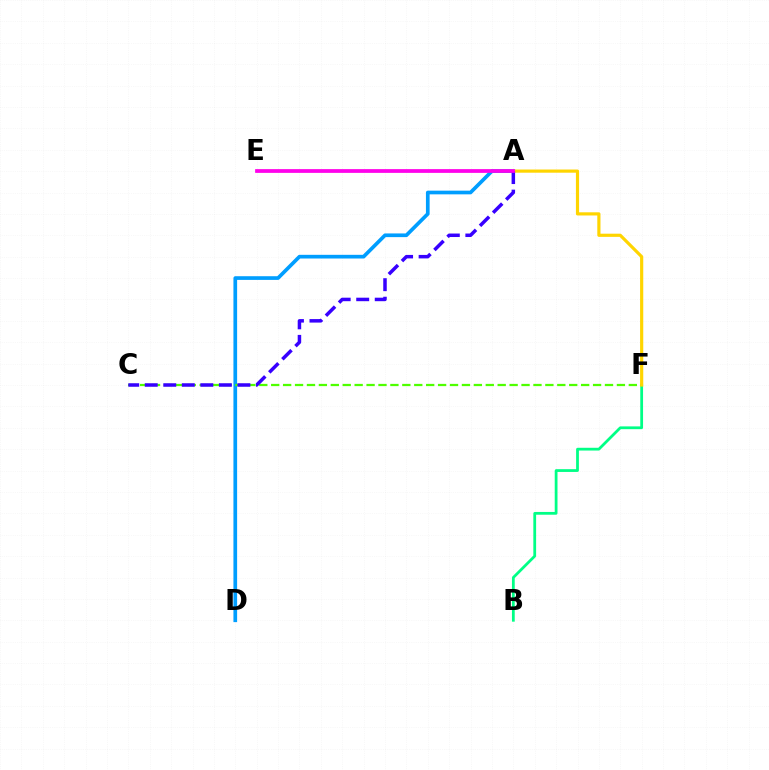{('B', 'F'): [{'color': '#00ff86', 'line_style': 'solid', 'thickness': 2.0}], ('A', 'E'): [{'color': '#ff0000', 'line_style': 'solid', 'thickness': 1.58}, {'color': '#ff00ed', 'line_style': 'solid', 'thickness': 2.67}], ('A', 'D'): [{'color': '#009eff', 'line_style': 'solid', 'thickness': 2.65}], ('C', 'F'): [{'color': '#4fff00', 'line_style': 'dashed', 'thickness': 1.62}], ('A', 'F'): [{'color': '#ffd500', 'line_style': 'solid', 'thickness': 2.28}], ('A', 'C'): [{'color': '#3700ff', 'line_style': 'dashed', 'thickness': 2.52}]}